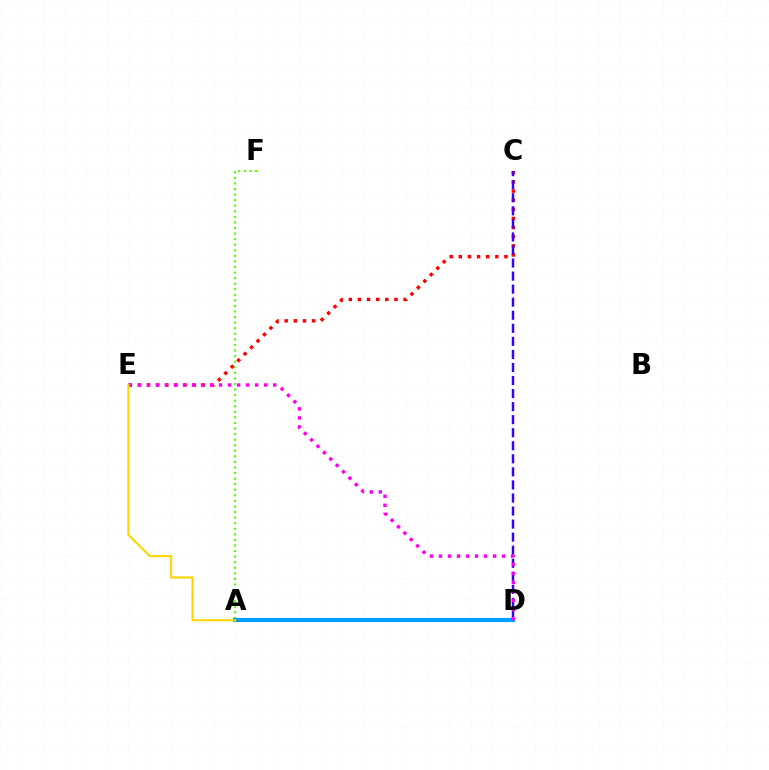{('A', 'D'): [{'color': '#00ff86', 'line_style': 'solid', 'thickness': 2.9}, {'color': '#009eff', 'line_style': 'solid', 'thickness': 2.98}], ('C', 'E'): [{'color': '#ff0000', 'line_style': 'dotted', 'thickness': 2.48}], ('A', 'F'): [{'color': '#4fff00', 'line_style': 'dotted', 'thickness': 1.51}], ('C', 'D'): [{'color': '#3700ff', 'line_style': 'dashed', 'thickness': 1.77}], ('D', 'E'): [{'color': '#ff00ed', 'line_style': 'dotted', 'thickness': 2.45}], ('A', 'E'): [{'color': '#ffd500', 'line_style': 'solid', 'thickness': 1.52}]}